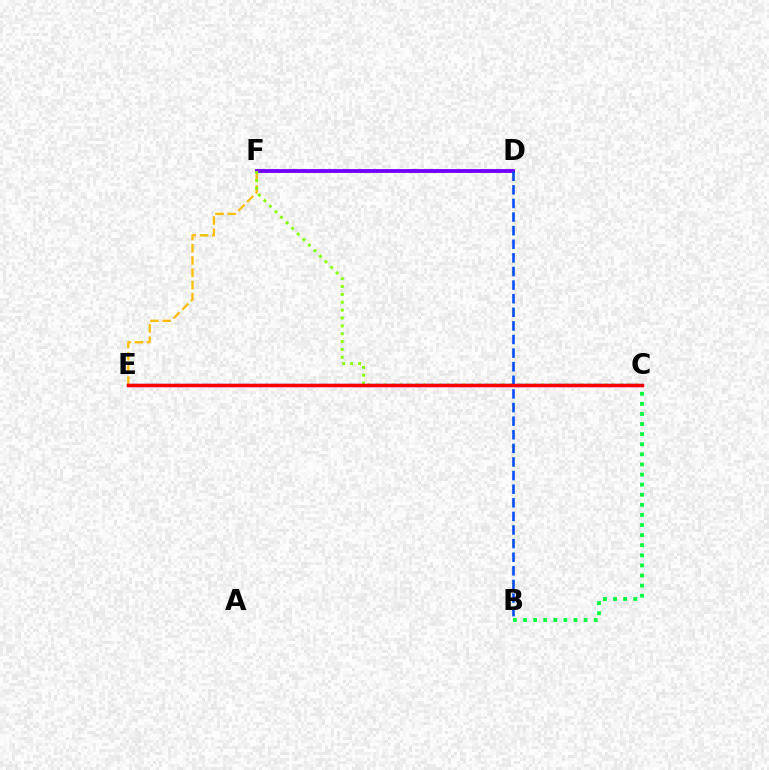{('D', 'F'): [{'color': '#7200ff', 'line_style': 'solid', 'thickness': 2.74}], ('E', 'F'): [{'color': '#ffbd00', 'line_style': 'dashed', 'thickness': 1.67}], ('C', 'F'): [{'color': '#84ff00', 'line_style': 'dotted', 'thickness': 2.14}], ('C', 'E'): [{'color': '#00fff6', 'line_style': 'solid', 'thickness': 1.63}, {'color': '#ff00cf', 'line_style': 'solid', 'thickness': 2.4}, {'color': '#ff0000', 'line_style': 'solid', 'thickness': 2.42}], ('B', 'C'): [{'color': '#00ff39', 'line_style': 'dotted', 'thickness': 2.74}], ('B', 'D'): [{'color': '#004bff', 'line_style': 'dashed', 'thickness': 1.85}]}